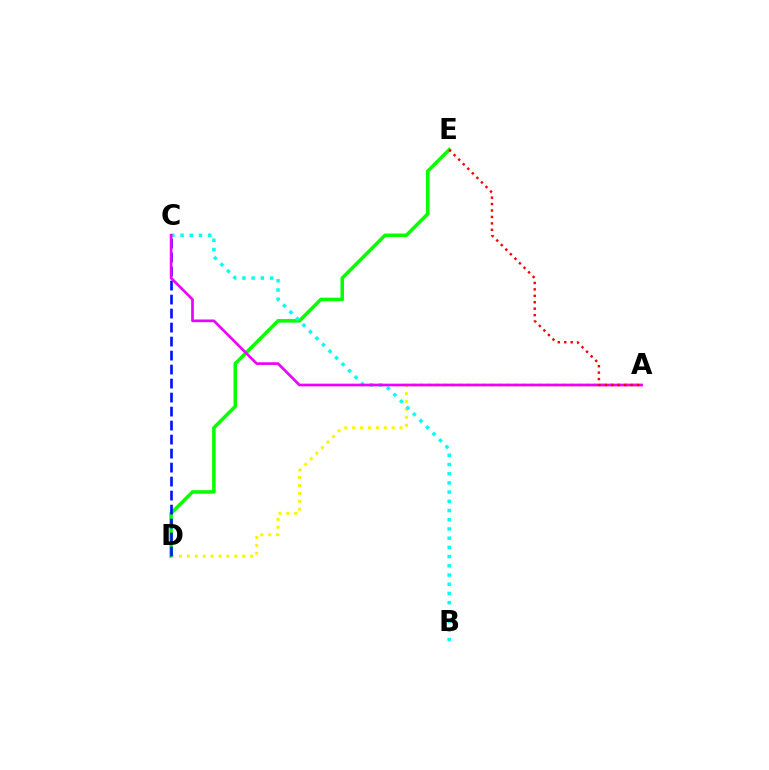{('D', 'E'): [{'color': '#08ff00', 'line_style': 'solid', 'thickness': 2.54}], ('A', 'D'): [{'color': '#fcf500', 'line_style': 'dotted', 'thickness': 2.15}], ('C', 'D'): [{'color': '#0010ff', 'line_style': 'dashed', 'thickness': 1.9}], ('B', 'C'): [{'color': '#00fff6', 'line_style': 'dotted', 'thickness': 2.5}], ('A', 'C'): [{'color': '#ee00ff', 'line_style': 'solid', 'thickness': 1.94}], ('A', 'E'): [{'color': '#ff0000', 'line_style': 'dotted', 'thickness': 1.75}]}